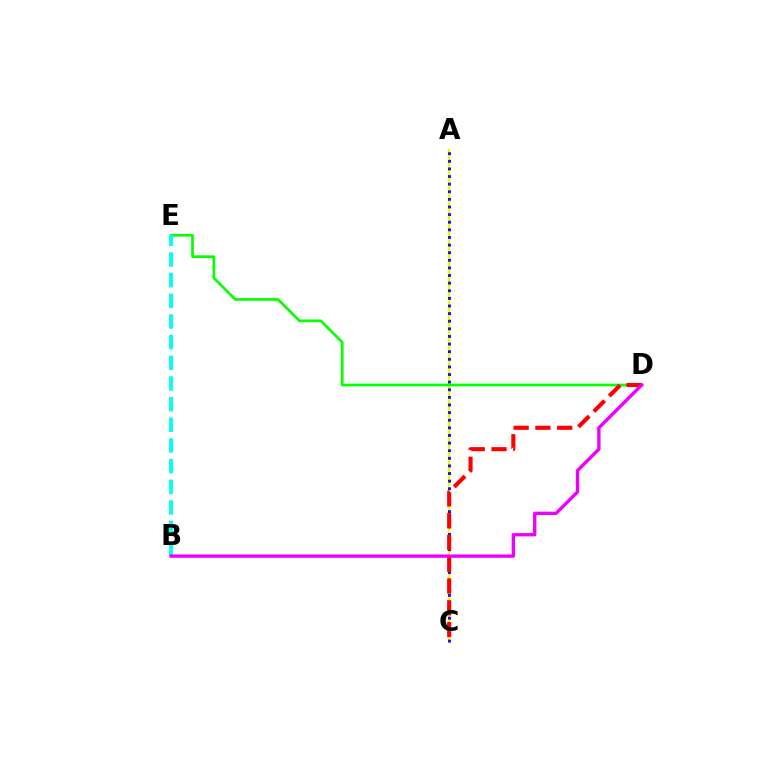{('A', 'C'): [{'color': '#fcf500', 'line_style': 'solid', 'thickness': 1.66}, {'color': '#0010ff', 'line_style': 'dotted', 'thickness': 2.07}], ('D', 'E'): [{'color': '#08ff00', 'line_style': 'solid', 'thickness': 1.95}], ('C', 'D'): [{'color': '#ff0000', 'line_style': 'dashed', 'thickness': 2.96}], ('B', 'E'): [{'color': '#00fff6', 'line_style': 'dashed', 'thickness': 2.81}], ('B', 'D'): [{'color': '#ee00ff', 'line_style': 'solid', 'thickness': 2.41}]}